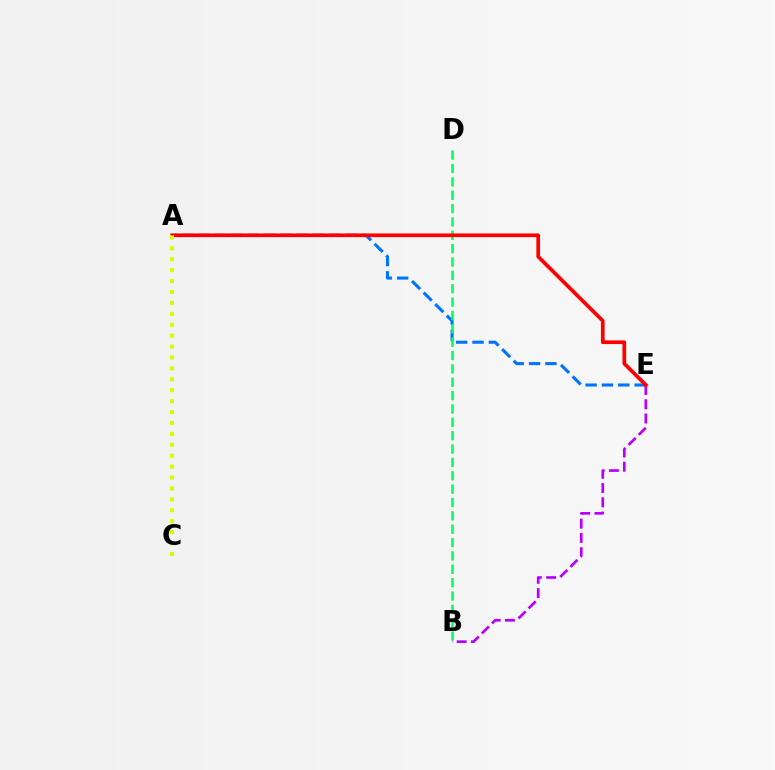{('A', 'E'): [{'color': '#0074ff', 'line_style': 'dashed', 'thickness': 2.22}, {'color': '#ff0000', 'line_style': 'solid', 'thickness': 2.66}], ('B', 'E'): [{'color': '#b900ff', 'line_style': 'dashed', 'thickness': 1.94}], ('B', 'D'): [{'color': '#00ff5c', 'line_style': 'dashed', 'thickness': 1.81}], ('A', 'C'): [{'color': '#d1ff00', 'line_style': 'dotted', 'thickness': 2.97}]}